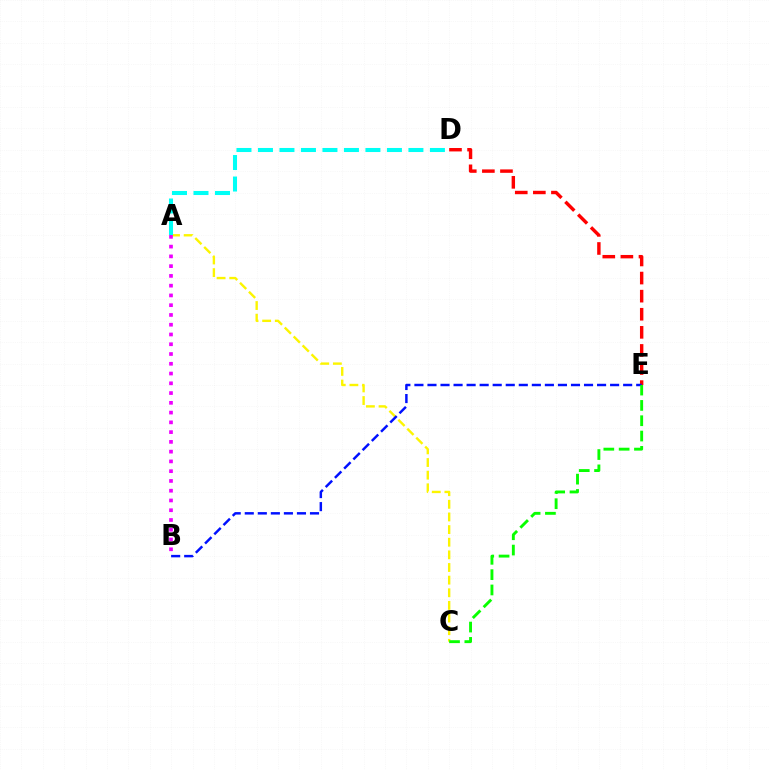{('A', 'C'): [{'color': '#fcf500', 'line_style': 'dashed', 'thickness': 1.72}], ('D', 'E'): [{'color': '#ff0000', 'line_style': 'dashed', 'thickness': 2.46}], ('B', 'E'): [{'color': '#0010ff', 'line_style': 'dashed', 'thickness': 1.77}], ('A', 'D'): [{'color': '#00fff6', 'line_style': 'dashed', 'thickness': 2.92}], ('A', 'B'): [{'color': '#ee00ff', 'line_style': 'dotted', 'thickness': 2.65}], ('C', 'E'): [{'color': '#08ff00', 'line_style': 'dashed', 'thickness': 2.08}]}